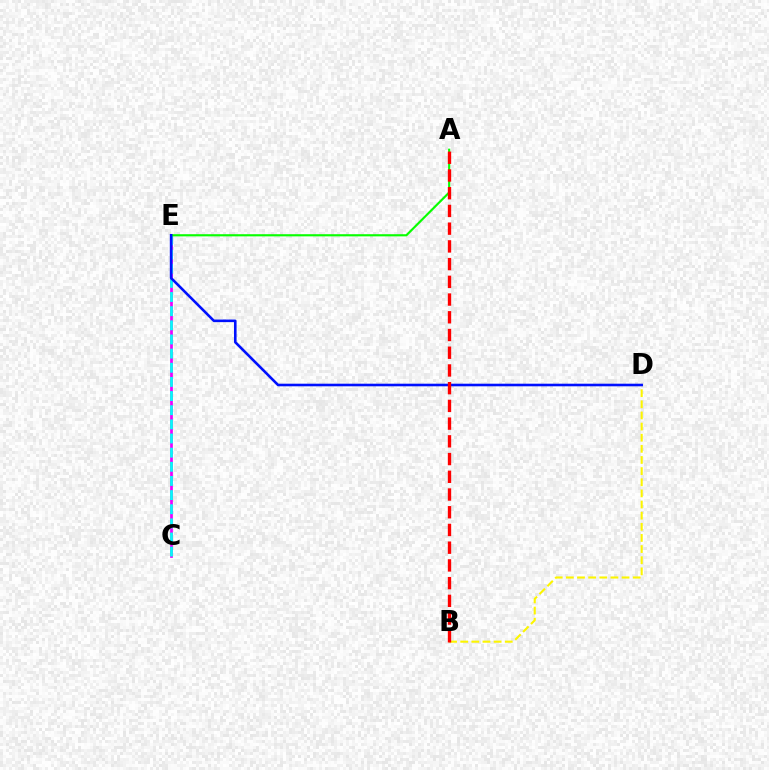{('B', 'D'): [{'color': '#fcf500', 'line_style': 'dashed', 'thickness': 1.51}], ('C', 'E'): [{'color': '#ee00ff', 'line_style': 'solid', 'thickness': 1.95}, {'color': '#00fff6', 'line_style': 'dashed', 'thickness': 1.92}], ('A', 'E'): [{'color': '#08ff00', 'line_style': 'solid', 'thickness': 1.55}], ('D', 'E'): [{'color': '#0010ff', 'line_style': 'solid', 'thickness': 1.87}], ('A', 'B'): [{'color': '#ff0000', 'line_style': 'dashed', 'thickness': 2.41}]}